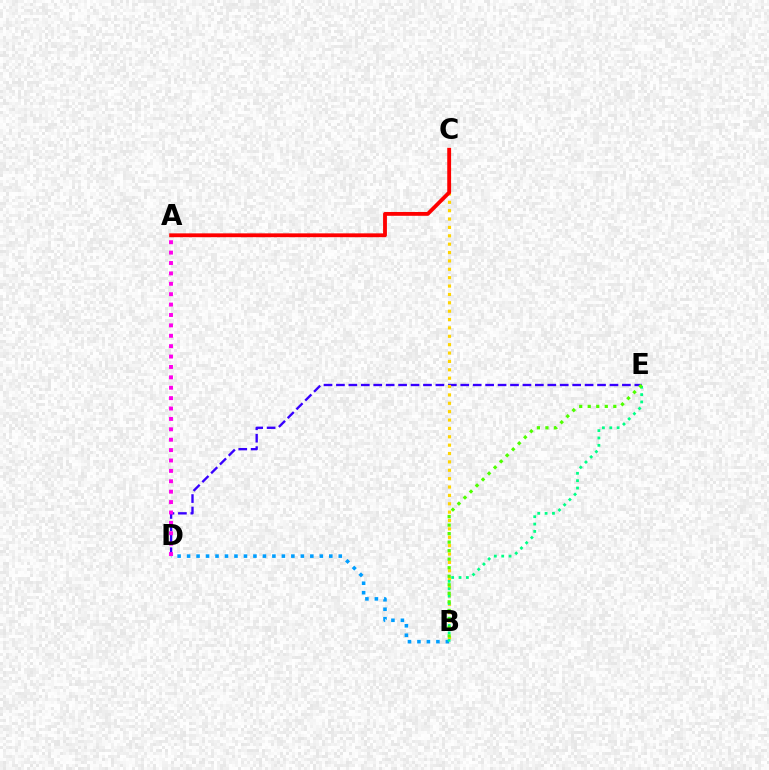{('D', 'E'): [{'color': '#3700ff', 'line_style': 'dashed', 'thickness': 1.69}], ('B', 'C'): [{'color': '#ffd500', 'line_style': 'dotted', 'thickness': 2.28}], ('B', 'D'): [{'color': '#009eff', 'line_style': 'dotted', 'thickness': 2.58}], ('B', 'E'): [{'color': '#00ff86', 'line_style': 'dotted', 'thickness': 2.0}, {'color': '#4fff00', 'line_style': 'dotted', 'thickness': 2.32}], ('A', 'C'): [{'color': '#ff0000', 'line_style': 'solid', 'thickness': 2.76}], ('A', 'D'): [{'color': '#ff00ed', 'line_style': 'dotted', 'thickness': 2.82}]}